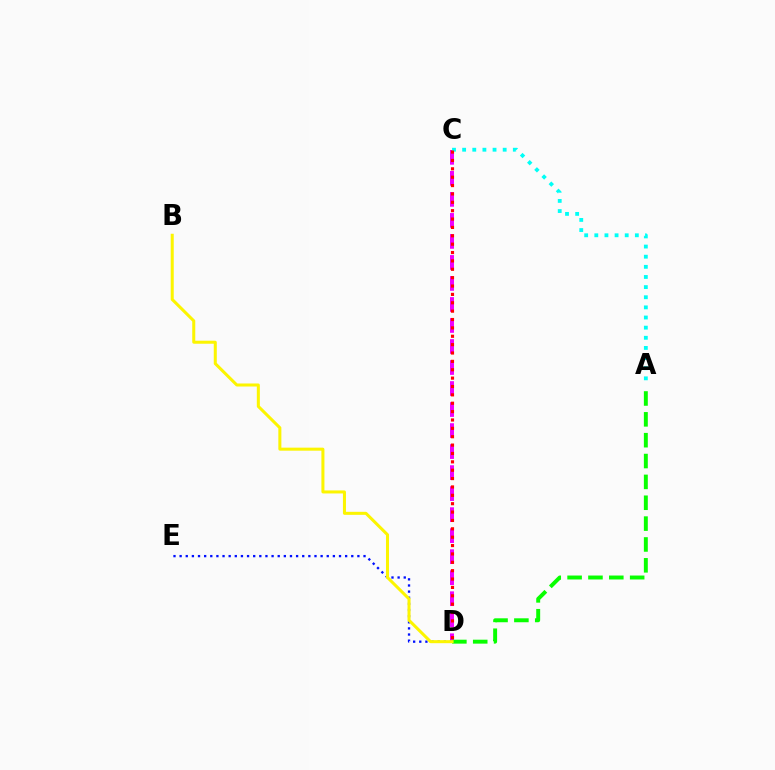{('D', 'E'): [{'color': '#0010ff', 'line_style': 'dotted', 'thickness': 1.67}], ('C', 'D'): [{'color': '#ee00ff', 'line_style': 'dashed', 'thickness': 2.86}, {'color': '#ff0000', 'line_style': 'dotted', 'thickness': 2.27}], ('A', 'C'): [{'color': '#00fff6', 'line_style': 'dotted', 'thickness': 2.75}], ('A', 'D'): [{'color': '#08ff00', 'line_style': 'dashed', 'thickness': 2.83}], ('B', 'D'): [{'color': '#fcf500', 'line_style': 'solid', 'thickness': 2.18}]}